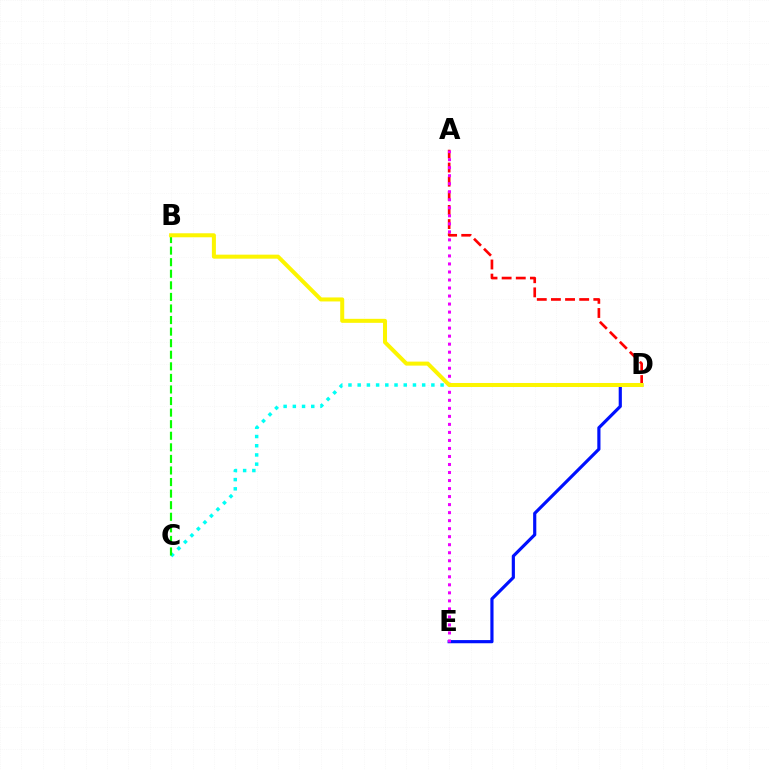{('A', 'D'): [{'color': '#ff0000', 'line_style': 'dashed', 'thickness': 1.92}], ('C', 'D'): [{'color': '#00fff6', 'line_style': 'dotted', 'thickness': 2.5}], ('D', 'E'): [{'color': '#0010ff', 'line_style': 'solid', 'thickness': 2.28}], ('A', 'E'): [{'color': '#ee00ff', 'line_style': 'dotted', 'thickness': 2.18}], ('B', 'C'): [{'color': '#08ff00', 'line_style': 'dashed', 'thickness': 1.57}], ('B', 'D'): [{'color': '#fcf500', 'line_style': 'solid', 'thickness': 2.89}]}